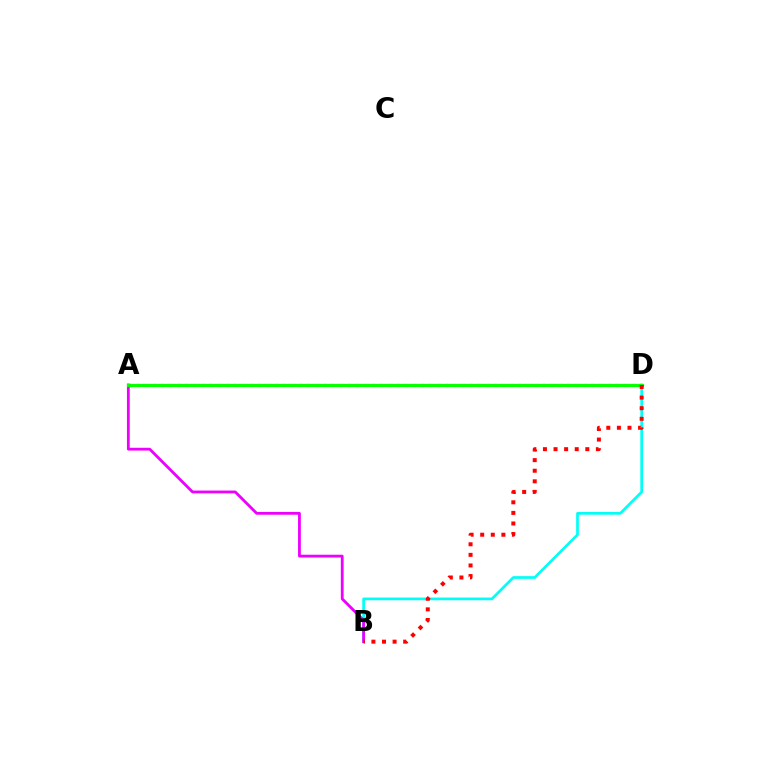{('A', 'D'): [{'color': '#fcf500', 'line_style': 'dotted', 'thickness': 1.65}, {'color': '#0010ff', 'line_style': 'dotted', 'thickness': 2.21}, {'color': '#08ff00', 'line_style': 'solid', 'thickness': 2.29}], ('B', 'D'): [{'color': '#00fff6', 'line_style': 'solid', 'thickness': 1.94}, {'color': '#ff0000', 'line_style': 'dotted', 'thickness': 2.88}], ('A', 'B'): [{'color': '#ee00ff', 'line_style': 'solid', 'thickness': 2.01}]}